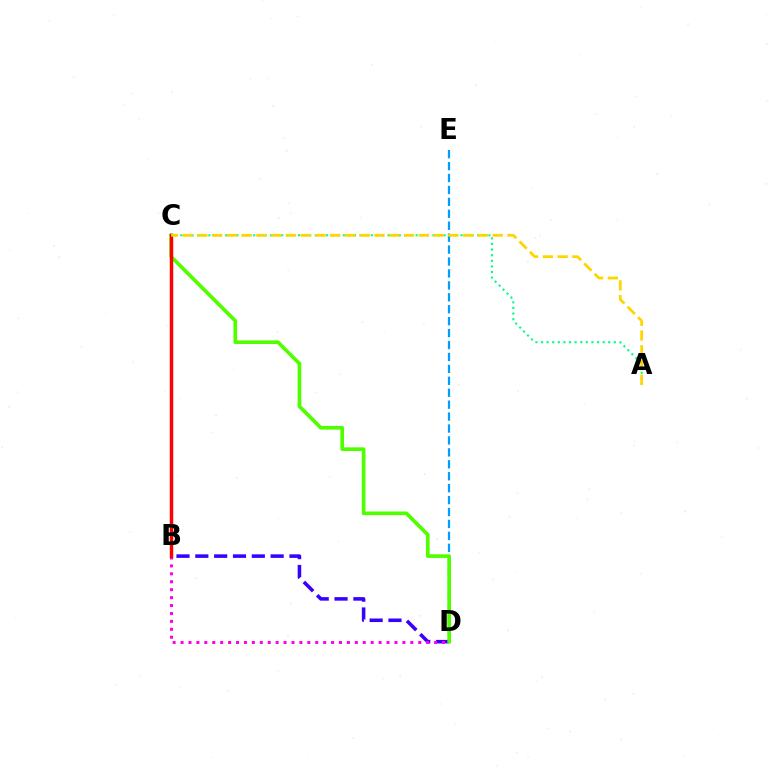{('B', 'D'): [{'color': '#3700ff', 'line_style': 'dashed', 'thickness': 2.56}, {'color': '#ff00ed', 'line_style': 'dotted', 'thickness': 2.15}], ('D', 'E'): [{'color': '#009eff', 'line_style': 'dashed', 'thickness': 1.62}], ('C', 'D'): [{'color': '#4fff00', 'line_style': 'solid', 'thickness': 2.63}], ('B', 'C'): [{'color': '#ff0000', 'line_style': 'solid', 'thickness': 2.48}], ('A', 'C'): [{'color': '#00ff86', 'line_style': 'dotted', 'thickness': 1.52}, {'color': '#ffd500', 'line_style': 'dashed', 'thickness': 2.01}]}